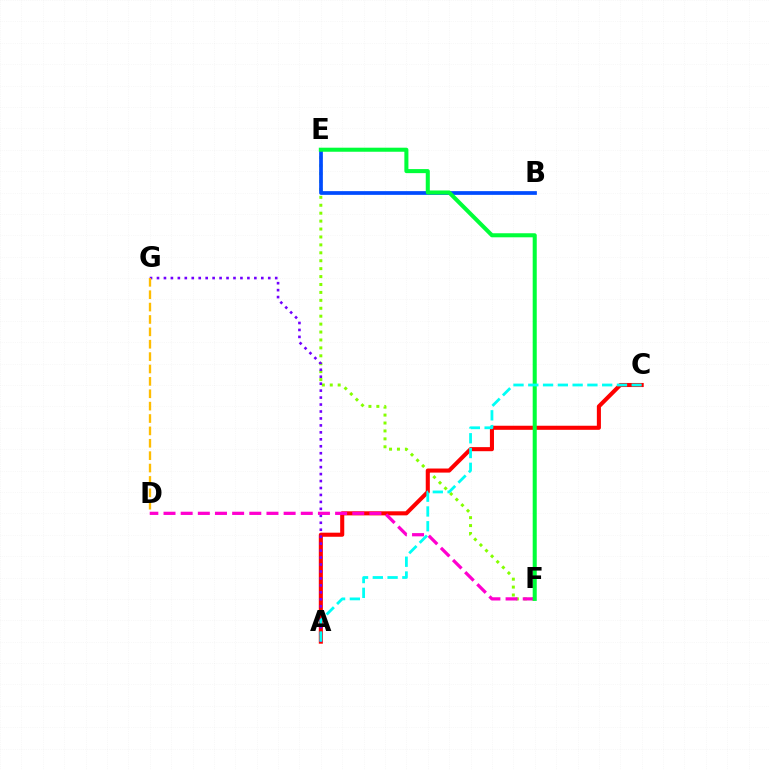{('E', 'F'): [{'color': '#84ff00', 'line_style': 'dotted', 'thickness': 2.15}, {'color': '#00ff39', 'line_style': 'solid', 'thickness': 2.92}], ('A', 'C'): [{'color': '#ff0000', 'line_style': 'solid', 'thickness': 2.93}, {'color': '#00fff6', 'line_style': 'dashed', 'thickness': 2.01}], ('A', 'G'): [{'color': '#7200ff', 'line_style': 'dotted', 'thickness': 1.89}], ('B', 'E'): [{'color': '#004bff', 'line_style': 'solid', 'thickness': 2.68}], ('D', 'F'): [{'color': '#ff00cf', 'line_style': 'dashed', 'thickness': 2.33}], ('D', 'G'): [{'color': '#ffbd00', 'line_style': 'dashed', 'thickness': 1.68}]}